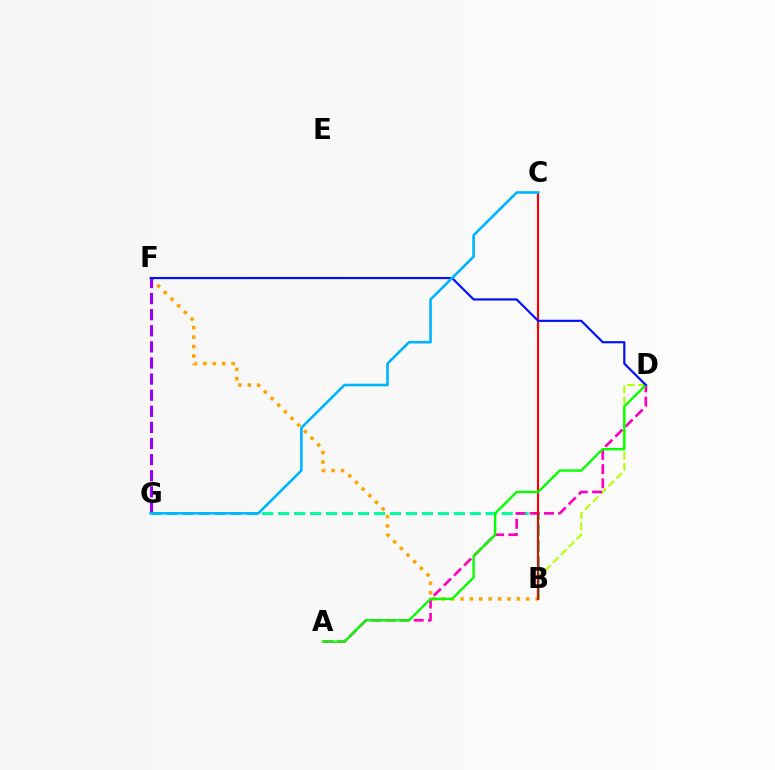{('B', 'G'): [{'color': '#00ff9d', 'line_style': 'dashed', 'thickness': 2.17}], ('B', 'F'): [{'color': '#ffa500', 'line_style': 'dotted', 'thickness': 2.56}], ('B', 'D'): [{'color': '#b3ff00', 'line_style': 'dashed', 'thickness': 1.5}], ('A', 'D'): [{'color': '#ff00bd', 'line_style': 'dashed', 'thickness': 1.93}, {'color': '#08ff00', 'line_style': 'solid', 'thickness': 1.72}], ('B', 'C'): [{'color': '#ff0000', 'line_style': 'solid', 'thickness': 1.52}], ('F', 'G'): [{'color': '#9b00ff', 'line_style': 'dashed', 'thickness': 2.19}], ('D', 'F'): [{'color': '#0010ff', 'line_style': 'solid', 'thickness': 1.56}], ('C', 'G'): [{'color': '#00b5ff', 'line_style': 'solid', 'thickness': 1.89}]}